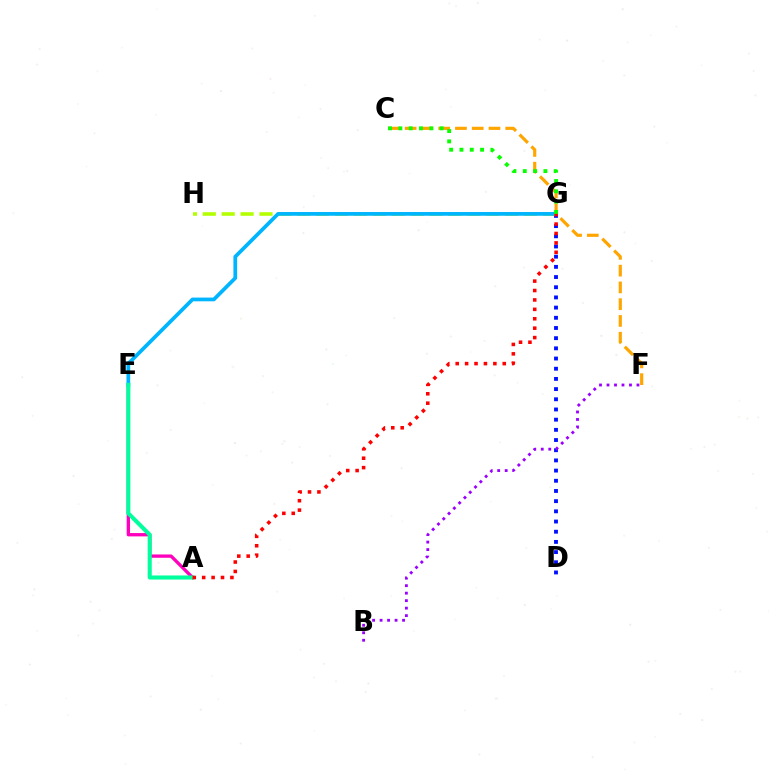{('D', 'G'): [{'color': '#0010ff', 'line_style': 'dotted', 'thickness': 2.77}], ('G', 'H'): [{'color': '#b3ff00', 'line_style': 'dashed', 'thickness': 2.57}], ('A', 'E'): [{'color': '#ff00bd', 'line_style': 'solid', 'thickness': 2.39}, {'color': '#00ff9d', 'line_style': 'solid', 'thickness': 2.92}], ('E', 'G'): [{'color': '#00b5ff', 'line_style': 'solid', 'thickness': 2.69}], ('C', 'F'): [{'color': '#ffa500', 'line_style': 'dashed', 'thickness': 2.28}], ('B', 'F'): [{'color': '#9b00ff', 'line_style': 'dotted', 'thickness': 2.03}], ('C', 'G'): [{'color': '#08ff00', 'line_style': 'dotted', 'thickness': 2.8}], ('A', 'G'): [{'color': '#ff0000', 'line_style': 'dotted', 'thickness': 2.56}]}